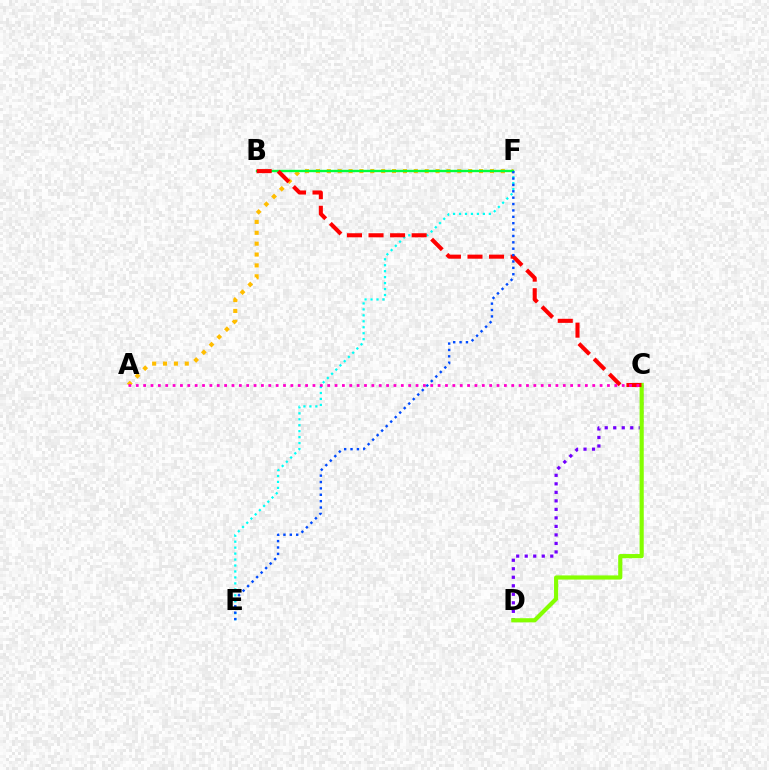{('A', 'F'): [{'color': '#ffbd00', 'line_style': 'dotted', 'thickness': 2.95}], ('E', 'F'): [{'color': '#00fff6', 'line_style': 'dotted', 'thickness': 1.62}, {'color': '#004bff', 'line_style': 'dotted', 'thickness': 1.73}], ('B', 'F'): [{'color': '#00ff39', 'line_style': 'solid', 'thickness': 1.71}], ('C', 'D'): [{'color': '#7200ff', 'line_style': 'dotted', 'thickness': 2.31}, {'color': '#84ff00', 'line_style': 'solid', 'thickness': 2.99}], ('B', 'C'): [{'color': '#ff0000', 'line_style': 'dashed', 'thickness': 2.93}], ('A', 'C'): [{'color': '#ff00cf', 'line_style': 'dotted', 'thickness': 2.0}]}